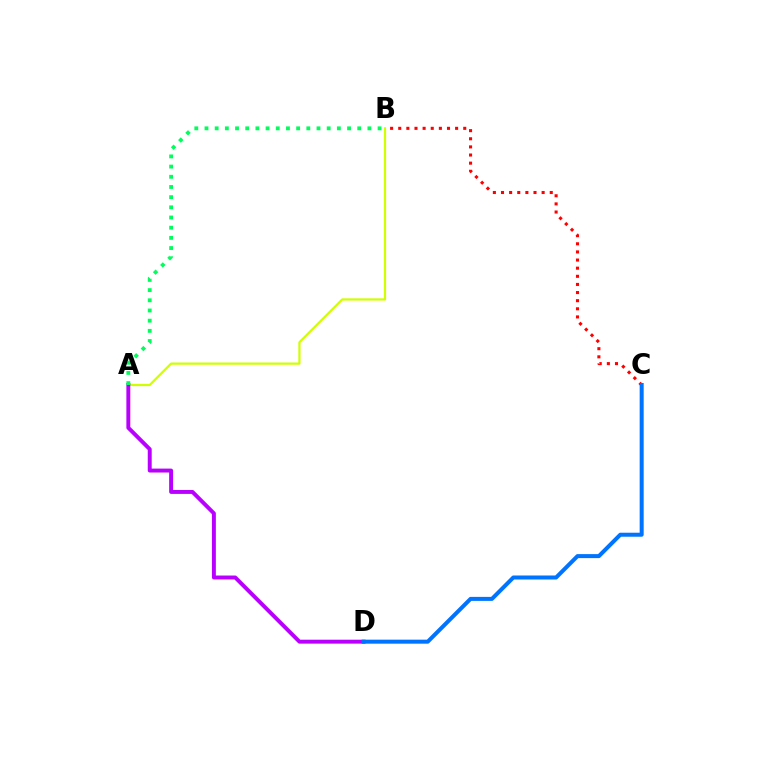{('A', 'B'): [{'color': '#d1ff00', 'line_style': 'solid', 'thickness': 1.6}, {'color': '#00ff5c', 'line_style': 'dotted', 'thickness': 2.77}], ('A', 'D'): [{'color': '#b900ff', 'line_style': 'solid', 'thickness': 2.83}], ('B', 'C'): [{'color': '#ff0000', 'line_style': 'dotted', 'thickness': 2.21}], ('C', 'D'): [{'color': '#0074ff', 'line_style': 'solid', 'thickness': 2.89}]}